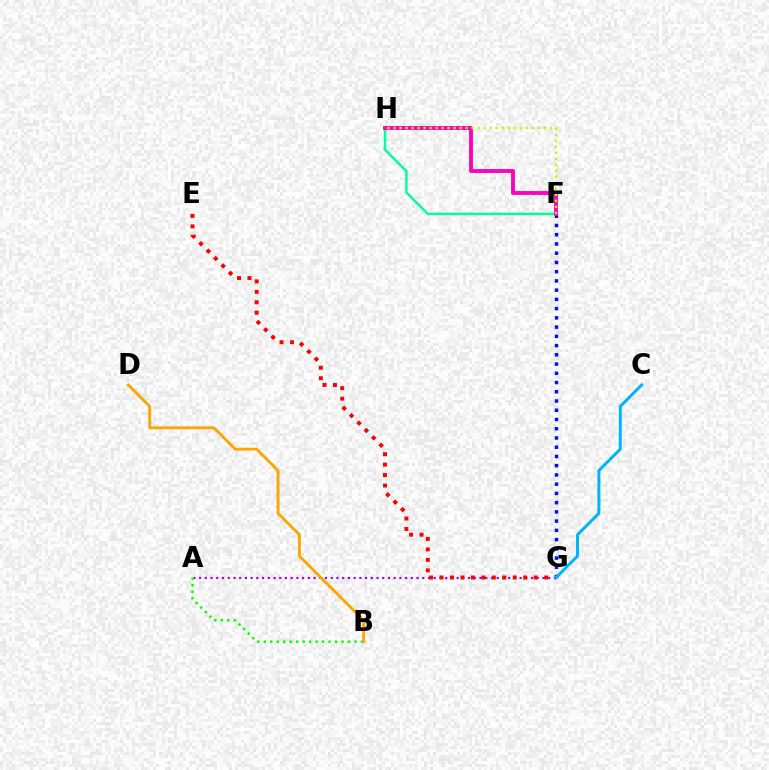{('A', 'G'): [{'color': '#9b00ff', 'line_style': 'dotted', 'thickness': 1.55}], ('F', 'H'): [{'color': '#00ff9d', 'line_style': 'solid', 'thickness': 1.77}, {'color': '#ff00bd', 'line_style': 'solid', 'thickness': 2.78}, {'color': '#b3ff00', 'line_style': 'dotted', 'thickness': 1.63}], ('E', 'G'): [{'color': '#ff0000', 'line_style': 'dotted', 'thickness': 2.84}], ('A', 'B'): [{'color': '#08ff00', 'line_style': 'dotted', 'thickness': 1.76}], ('F', 'G'): [{'color': '#0010ff', 'line_style': 'dotted', 'thickness': 2.51}], ('B', 'D'): [{'color': '#ffa500', 'line_style': 'solid', 'thickness': 2.04}], ('C', 'G'): [{'color': '#00b5ff', 'line_style': 'solid', 'thickness': 2.15}]}